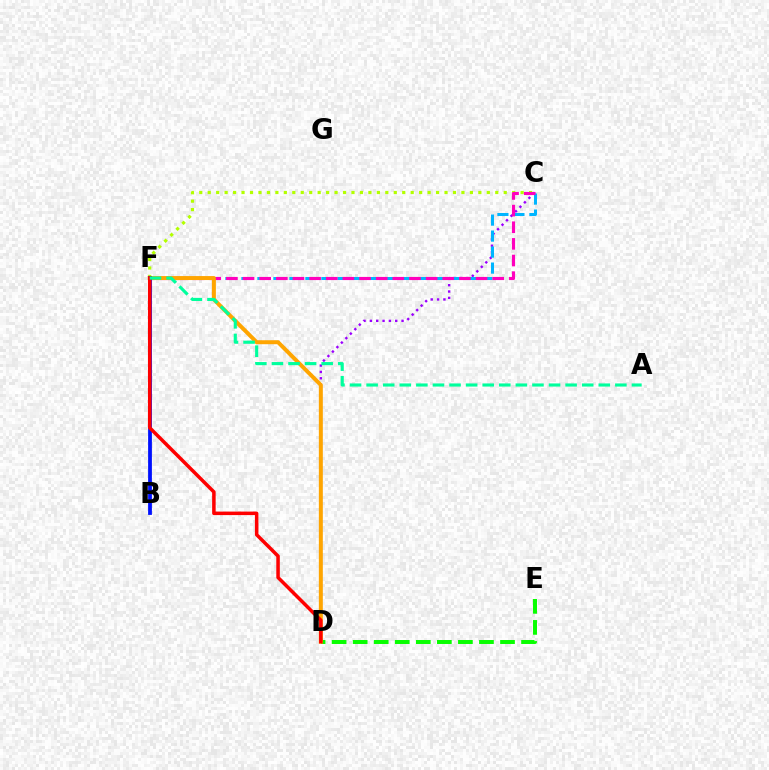{('D', 'E'): [{'color': '#08ff00', 'line_style': 'dashed', 'thickness': 2.86}], ('C', 'D'): [{'color': '#9b00ff', 'line_style': 'dotted', 'thickness': 1.72}], ('C', 'F'): [{'color': '#00b5ff', 'line_style': 'dashed', 'thickness': 2.17}, {'color': '#b3ff00', 'line_style': 'dotted', 'thickness': 2.3}, {'color': '#ff00bd', 'line_style': 'dashed', 'thickness': 2.26}], ('D', 'F'): [{'color': '#ffa500', 'line_style': 'solid', 'thickness': 2.87}, {'color': '#ff0000', 'line_style': 'solid', 'thickness': 2.53}], ('B', 'F'): [{'color': '#0010ff', 'line_style': 'solid', 'thickness': 2.72}], ('A', 'F'): [{'color': '#00ff9d', 'line_style': 'dashed', 'thickness': 2.25}]}